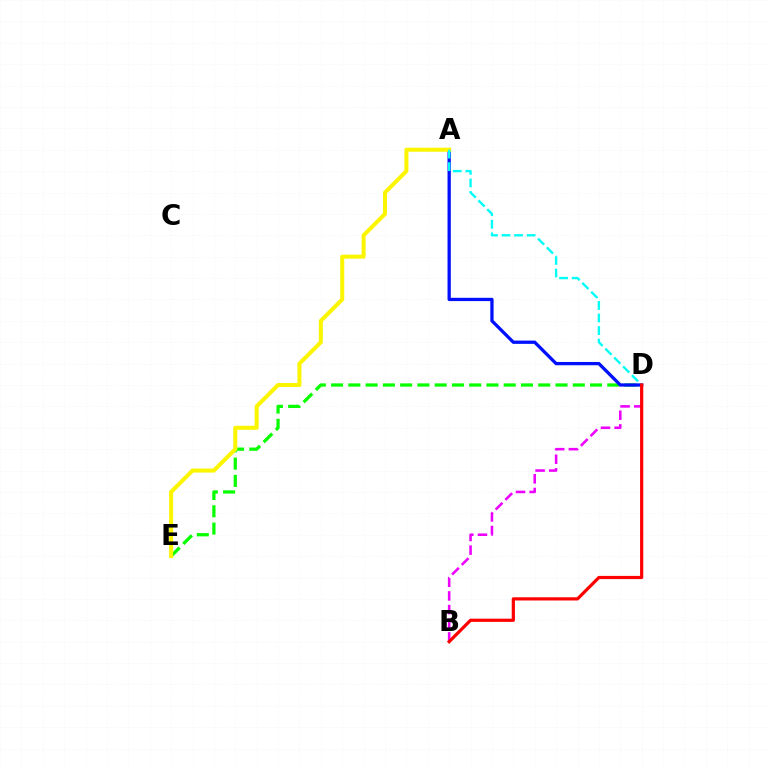{('D', 'E'): [{'color': '#08ff00', 'line_style': 'dashed', 'thickness': 2.35}], ('A', 'D'): [{'color': '#0010ff', 'line_style': 'solid', 'thickness': 2.36}, {'color': '#00fff6', 'line_style': 'dashed', 'thickness': 1.7}], ('B', 'D'): [{'color': '#ee00ff', 'line_style': 'dashed', 'thickness': 1.86}, {'color': '#ff0000', 'line_style': 'solid', 'thickness': 2.31}], ('A', 'E'): [{'color': '#fcf500', 'line_style': 'solid', 'thickness': 2.9}]}